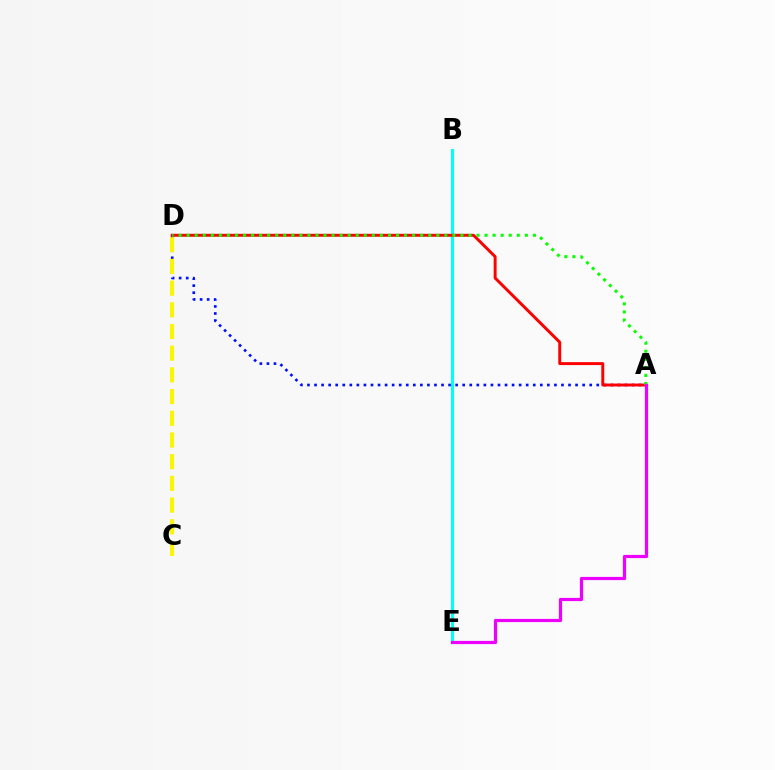{('B', 'E'): [{'color': '#00fff6', 'line_style': 'solid', 'thickness': 2.21}], ('A', 'D'): [{'color': '#0010ff', 'line_style': 'dotted', 'thickness': 1.92}, {'color': '#ff0000', 'line_style': 'solid', 'thickness': 2.12}, {'color': '#08ff00', 'line_style': 'dotted', 'thickness': 2.19}], ('C', 'D'): [{'color': '#fcf500', 'line_style': 'dashed', 'thickness': 2.95}], ('A', 'E'): [{'color': '#ee00ff', 'line_style': 'solid', 'thickness': 2.3}]}